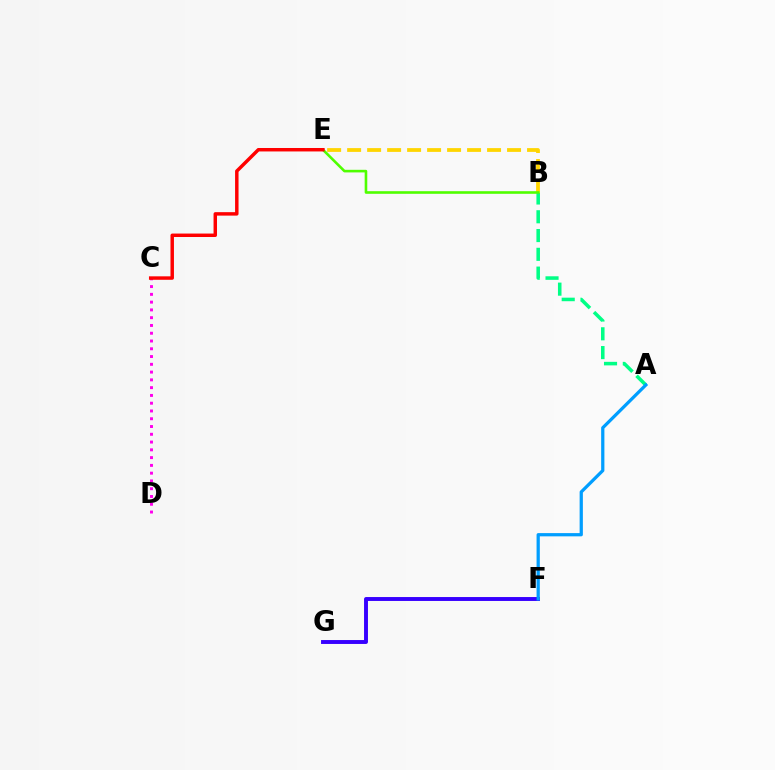{('A', 'B'): [{'color': '#00ff86', 'line_style': 'dashed', 'thickness': 2.55}], ('B', 'E'): [{'color': '#ffd500', 'line_style': 'dashed', 'thickness': 2.72}, {'color': '#4fff00', 'line_style': 'solid', 'thickness': 1.88}], ('F', 'G'): [{'color': '#3700ff', 'line_style': 'solid', 'thickness': 2.82}], ('C', 'D'): [{'color': '#ff00ed', 'line_style': 'dotted', 'thickness': 2.11}], ('A', 'F'): [{'color': '#009eff', 'line_style': 'solid', 'thickness': 2.34}], ('C', 'E'): [{'color': '#ff0000', 'line_style': 'solid', 'thickness': 2.49}]}